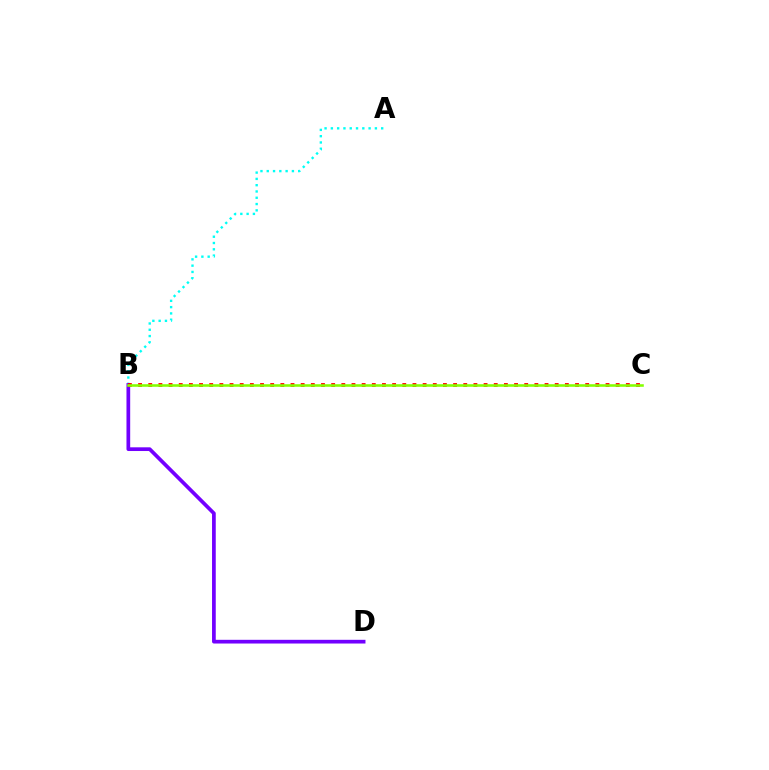{('A', 'B'): [{'color': '#00fff6', 'line_style': 'dotted', 'thickness': 1.71}], ('B', 'D'): [{'color': '#7200ff', 'line_style': 'solid', 'thickness': 2.67}], ('B', 'C'): [{'color': '#ff0000', 'line_style': 'dotted', 'thickness': 2.76}, {'color': '#84ff00', 'line_style': 'solid', 'thickness': 1.85}]}